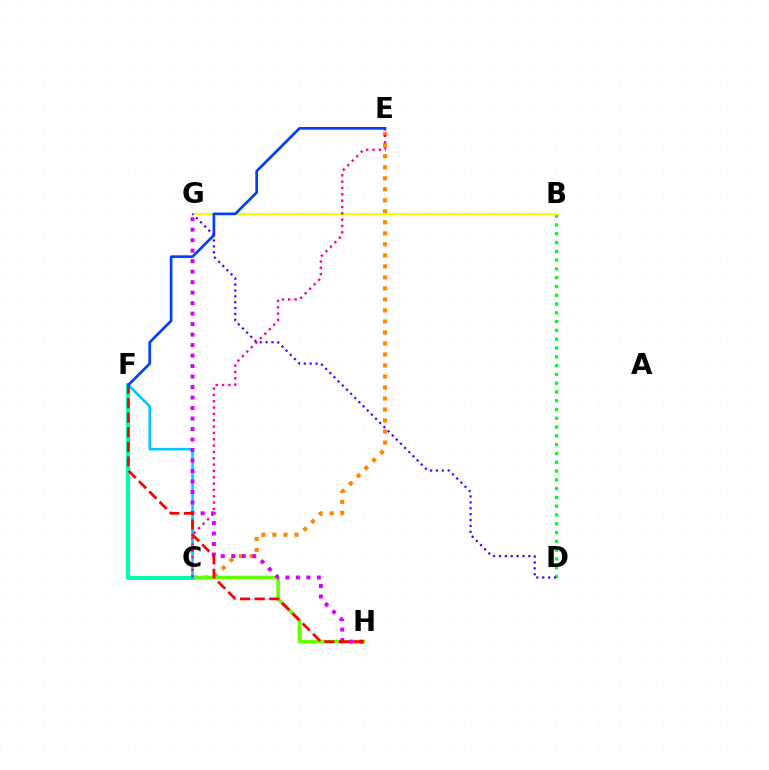{('C', 'E'): [{'color': '#ff8800', 'line_style': 'dotted', 'thickness': 2.99}, {'color': '#ff00a0', 'line_style': 'dotted', 'thickness': 1.72}], ('C', 'H'): [{'color': '#66ff00', 'line_style': 'solid', 'thickness': 2.6}], ('B', 'D'): [{'color': '#00ff27', 'line_style': 'dotted', 'thickness': 2.39}], ('C', 'F'): [{'color': '#00ffaf', 'line_style': 'solid', 'thickness': 2.87}, {'color': '#00c7ff', 'line_style': 'solid', 'thickness': 1.85}], ('B', 'G'): [{'color': '#eeff00', 'line_style': 'solid', 'thickness': 1.51}], ('G', 'H'): [{'color': '#d600ff', 'line_style': 'dotted', 'thickness': 2.85}], ('F', 'H'): [{'color': '#ff0000', 'line_style': 'dashed', 'thickness': 1.98}], ('E', 'F'): [{'color': '#003fff', 'line_style': 'solid', 'thickness': 1.94}], ('D', 'G'): [{'color': '#4f00ff', 'line_style': 'dotted', 'thickness': 1.6}]}